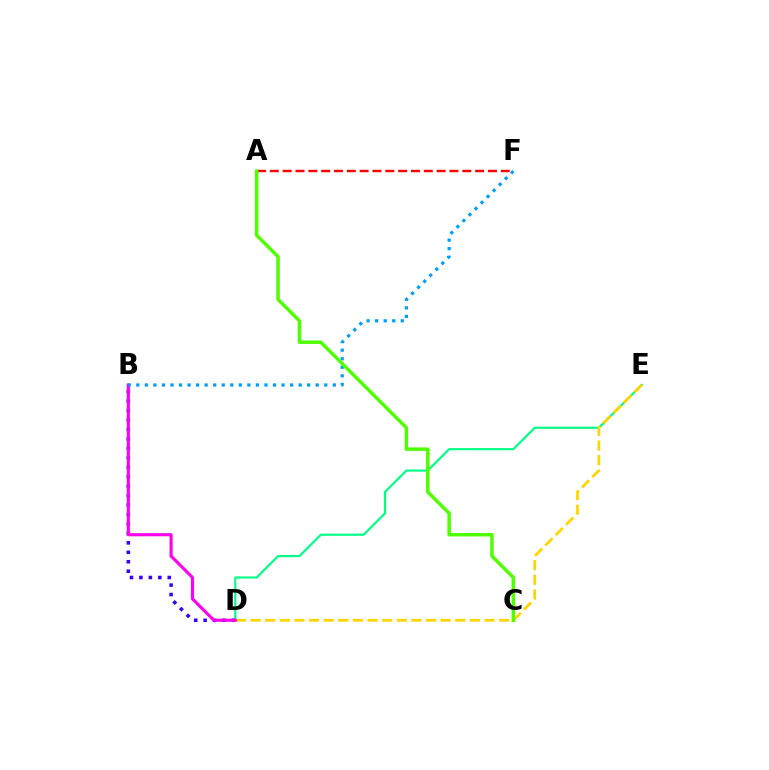{('D', 'E'): [{'color': '#00ff86', 'line_style': 'solid', 'thickness': 1.57}, {'color': '#ffd500', 'line_style': 'dashed', 'thickness': 1.99}], ('A', 'F'): [{'color': '#ff0000', 'line_style': 'dashed', 'thickness': 1.74}], ('B', 'D'): [{'color': '#3700ff', 'line_style': 'dotted', 'thickness': 2.57}, {'color': '#ff00ed', 'line_style': 'solid', 'thickness': 2.25}], ('B', 'F'): [{'color': '#009eff', 'line_style': 'dotted', 'thickness': 2.32}], ('A', 'C'): [{'color': '#4fff00', 'line_style': 'solid', 'thickness': 2.49}]}